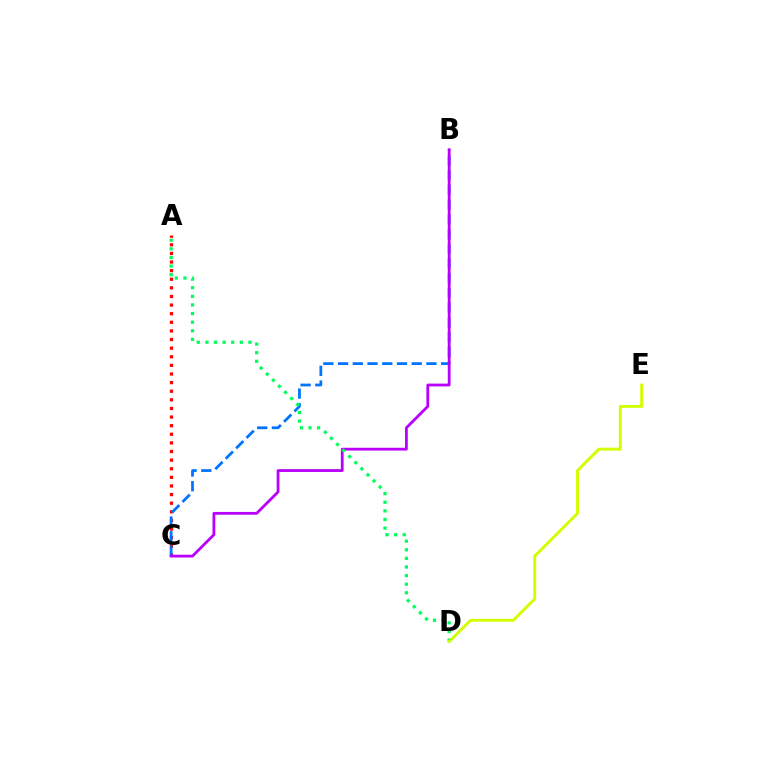{('A', 'C'): [{'color': '#ff0000', 'line_style': 'dotted', 'thickness': 2.34}], ('B', 'C'): [{'color': '#0074ff', 'line_style': 'dashed', 'thickness': 2.0}, {'color': '#b900ff', 'line_style': 'solid', 'thickness': 2.01}], ('A', 'D'): [{'color': '#00ff5c', 'line_style': 'dotted', 'thickness': 2.34}], ('D', 'E'): [{'color': '#d1ff00', 'line_style': 'solid', 'thickness': 2.11}]}